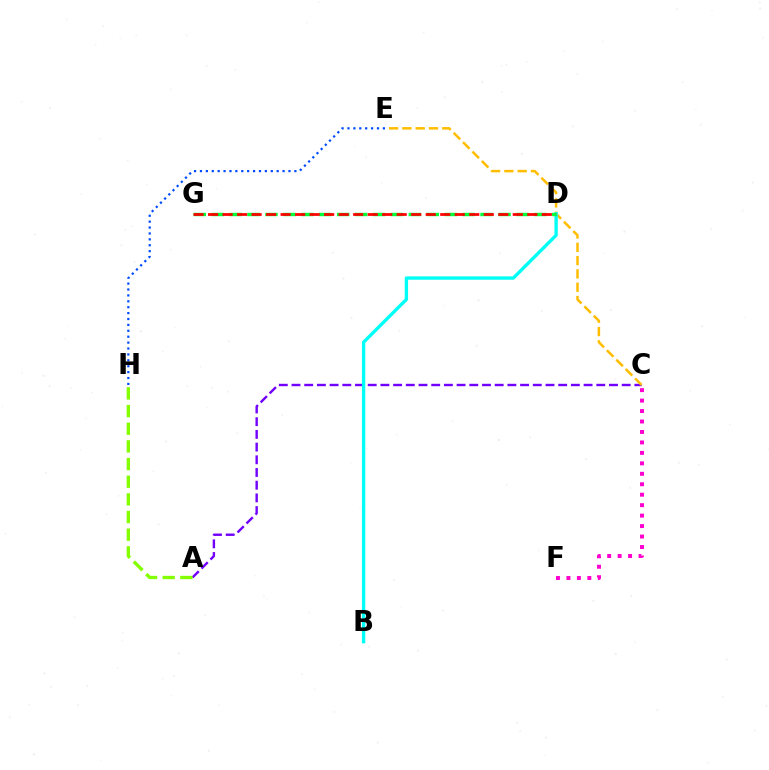{('A', 'C'): [{'color': '#7200ff', 'line_style': 'dashed', 'thickness': 1.73}], ('E', 'H'): [{'color': '#004bff', 'line_style': 'dotted', 'thickness': 1.6}], ('C', 'E'): [{'color': '#ffbd00', 'line_style': 'dashed', 'thickness': 1.81}], ('B', 'D'): [{'color': '#00fff6', 'line_style': 'solid', 'thickness': 2.42}], ('A', 'H'): [{'color': '#84ff00', 'line_style': 'dashed', 'thickness': 2.4}], ('D', 'G'): [{'color': '#00ff39', 'line_style': 'dashed', 'thickness': 2.44}, {'color': '#ff0000', 'line_style': 'dashed', 'thickness': 1.97}], ('C', 'F'): [{'color': '#ff00cf', 'line_style': 'dotted', 'thickness': 2.84}]}